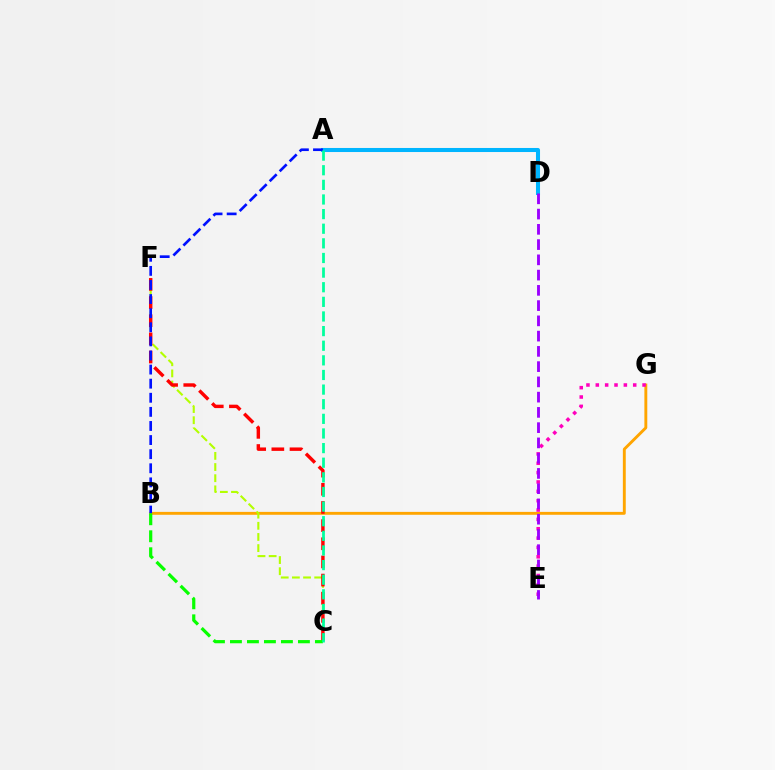{('B', 'G'): [{'color': '#ffa500', 'line_style': 'solid', 'thickness': 2.09}], ('A', 'D'): [{'color': '#00b5ff', 'line_style': 'solid', 'thickness': 2.92}], ('E', 'G'): [{'color': '#ff00bd', 'line_style': 'dotted', 'thickness': 2.54}], ('C', 'F'): [{'color': '#b3ff00', 'line_style': 'dashed', 'thickness': 1.52}, {'color': '#ff0000', 'line_style': 'dashed', 'thickness': 2.47}], ('A', 'B'): [{'color': '#0010ff', 'line_style': 'dashed', 'thickness': 1.92}], ('D', 'E'): [{'color': '#9b00ff', 'line_style': 'dashed', 'thickness': 2.07}], ('B', 'C'): [{'color': '#08ff00', 'line_style': 'dashed', 'thickness': 2.31}], ('A', 'C'): [{'color': '#00ff9d', 'line_style': 'dashed', 'thickness': 1.99}]}